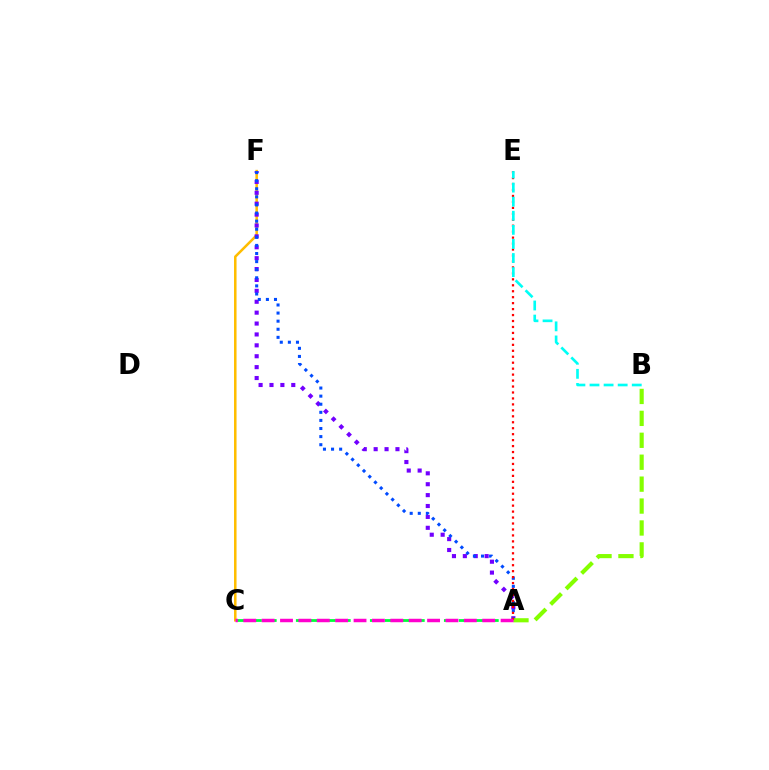{('C', 'F'): [{'color': '#ffbd00', 'line_style': 'solid', 'thickness': 1.82}], ('A', 'F'): [{'color': '#7200ff', 'line_style': 'dotted', 'thickness': 2.96}, {'color': '#004bff', 'line_style': 'dotted', 'thickness': 2.2}], ('A', 'C'): [{'color': '#00ff39', 'line_style': 'dashed', 'thickness': 2.01}, {'color': '#ff00cf', 'line_style': 'dashed', 'thickness': 2.5}], ('A', 'B'): [{'color': '#84ff00', 'line_style': 'dashed', 'thickness': 2.98}], ('A', 'E'): [{'color': '#ff0000', 'line_style': 'dotted', 'thickness': 1.62}], ('B', 'E'): [{'color': '#00fff6', 'line_style': 'dashed', 'thickness': 1.91}]}